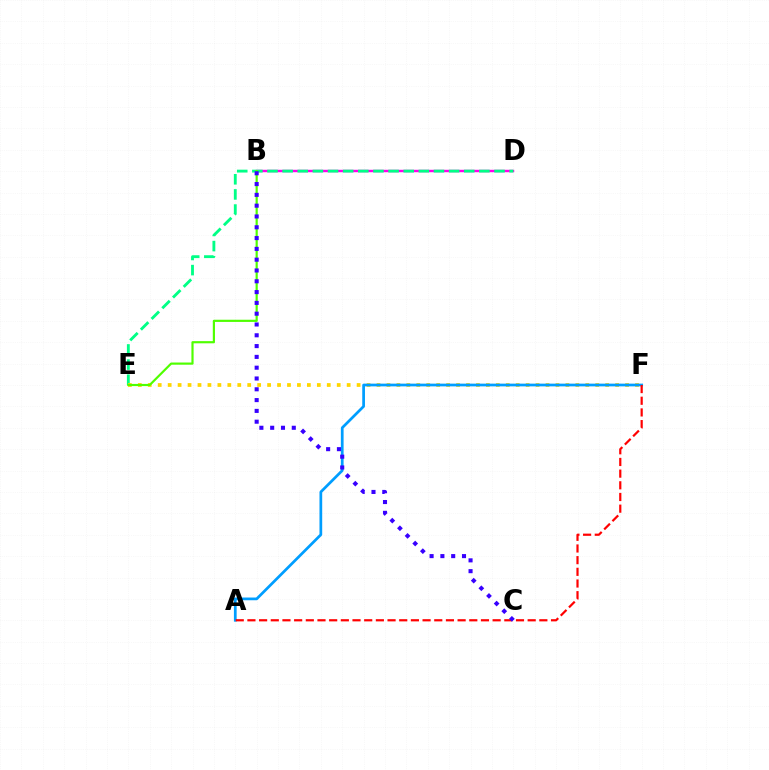{('B', 'D'): [{'color': '#ff00ed', 'line_style': 'solid', 'thickness': 1.76}], ('D', 'E'): [{'color': '#00ff86', 'line_style': 'dashed', 'thickness': 2.06}], ('E', 'F'): [{'color': '#ffd500', 'line_style': 'dotted', 'thickness': 2.7}], ('A', 'F'): [{'color': '#009eff', 'line_style': 'solid', 'thickness': 1.97}, {'color': '#ff0000', 'line_style': 'dashed', 'thickness': 1.59}], ('B', 'E'): [{'color': '#4fff00', 'line_style': 'solid', 'thickness': 1.57}], ('B', 'C'): [{'color': '#3700ff', 'line_style': 'dotted', 'thickness': 2.93}]}